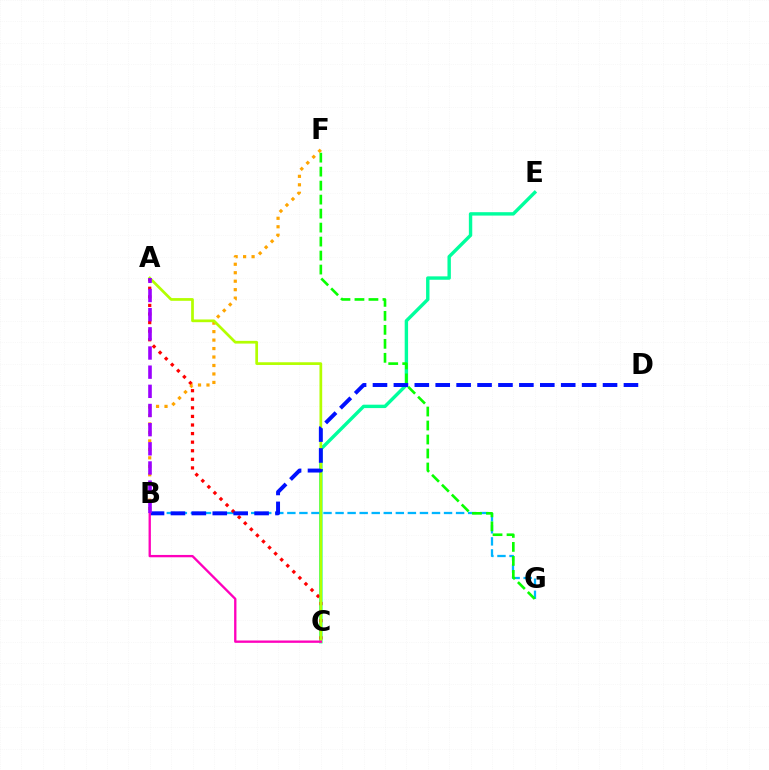{('C', 'E'): [{'color': '#00ff9d', 'line_style': 'solid', 'thickness': 2.45}], ('B', 'G'): [{'color': '#00b5ff', 'line_style': 'dashed', 'thickness': 1.64}], ('A', 'C'): [{'color': '#ff0000', 'line_style': 'dotted', 'thickness': 2.33}, {'color': '#b3ff00', 'line_style': 'solid', 'thickness': 1.96}], ('F', 'G'): [{'color': '#08ff00', 'line_style': 'dashed', 'thickness': 1.9}], ('B', 'F'): [{'color': '#ffa500', 'line_style': 'dotted', 'thickness': 2.3}], ('B', 'D'): [{'color': '#0010ff', 'line_style': 'dashed', 'thickness': 2.84}], ('B', 'C'): [{'color': '#ff00bd', 'line_style': 'solid', 'thickness': 1.68}], ('A', 'B'): [{'color': '#9b00ff', 'line_style': 'dashed', 'thickness': 2.6}]}